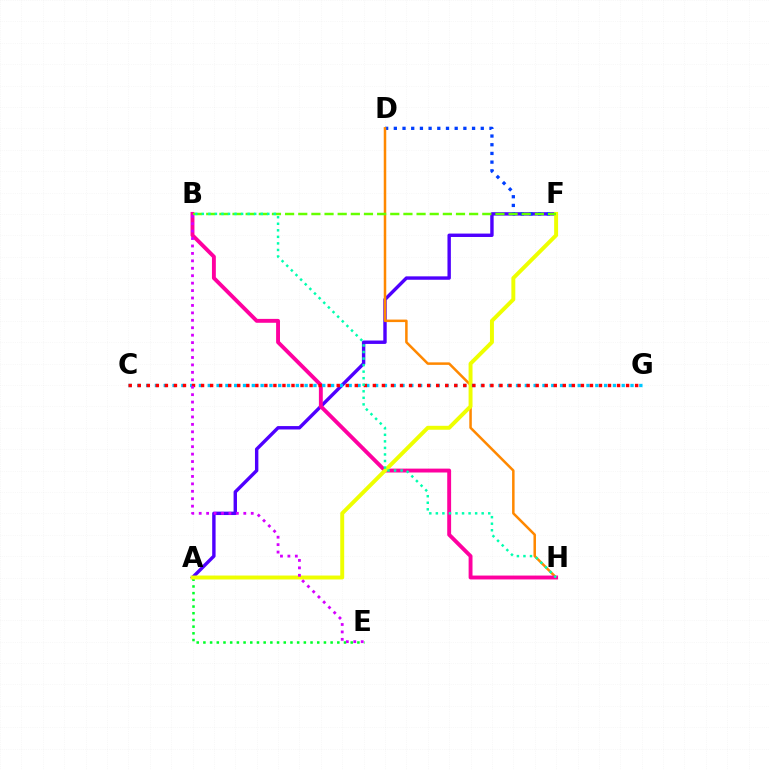{('A', 'F'): [{'color': '#4f00ff', 'line_style': 'solid', 'thickness': 2.45}, {'color': '#eeff00', 'line_style': 'solid', 'thickness': 2.84}], ('D', 'F'): [{'color': '#003fff', 'line_style': 'dotted', 'thickness': 2.36}], ('D', 'H'): [{'color': '#ff8800', 'line_style': 'solid', 'thickness': 1.81}], ('A', 'E'): [{'color': '#00ff27', 'line_style': 'dotted', 'thickness': 1.82}], ('B', 'H'): [{'color': '#ff00a0', 'line_style': 'solid', 'thickness': 2.8}, {'color': '#00ffaf', 'line_style': 'dotted', 'thickness': 1.78}], ('C', 'G'): [{'color': '#00c7ff', 'line_style': 'dotted', 'thickness': 2.39}, {'color': '#ff0000', 'line_style': 'dotted', 'thickness': 2.46}], ('B', 'F'): [{'color': '#66ff00', 'line_style': 'dashed', 'thickness': 1.79}], ('B', 'E'): [{'color': '#d600ff', 'line_style': 'dotted', 'thickness': 2.02}]}